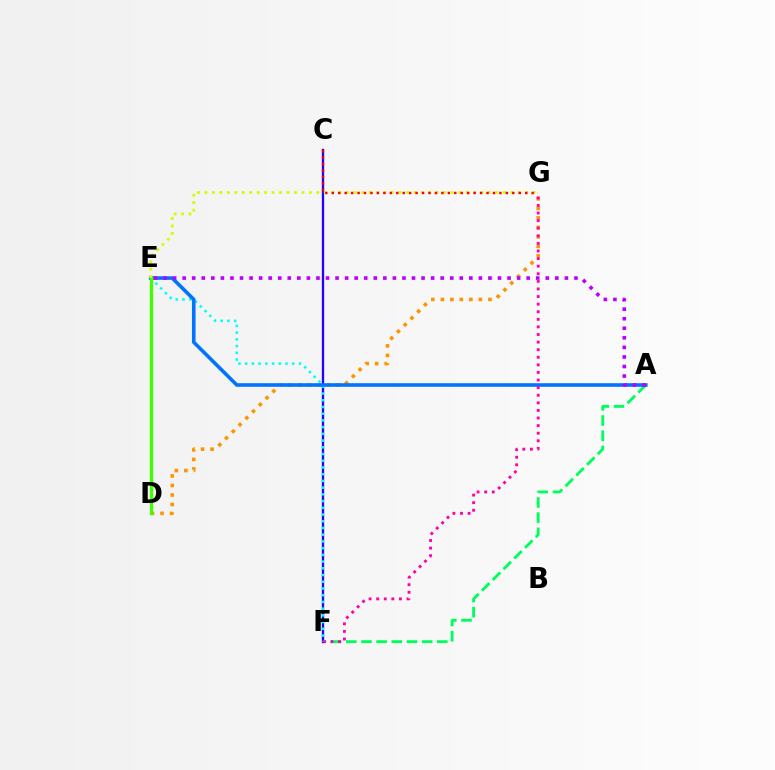{('C', 'F'): [{'color': '#2500ff', 'line_style': 'solid', 'thickness': 1.68}], ('D', 'G'): [{'color': '#ff9400', 'line_style': 'dotted', 'thickness': 2.59}], ('E', 'F'): [{'color': '#00fff6', 'line_style': 'dotted', 'thickness': 1.83}], ('A', 'F'): [{'color': '#00ff5c', 'line_style': 'dashed', 'thickness': 2.06}], ('A', 'E'): [{'color': '#0074ff', 'line_style': 'solid', 'thickness': 2.59}, {'color': '#b900ff', 'line_style': 'dotted', 'thickness': 2.6}], ('D', 'E'): [{'color': '#3dff00', 'line_style': 'solid', 'thickness': 2.4}], ('E', 'G'): [{'color': '#d1ff00', 'line_style': 'dotted', 'thickness': 2.03}], ('F', 'G'): [{'color': '#ff00ac', 'line_style': 'dotted', 'thickness': 2.06}], ('C', 'G'): [{'color': '#ff0000', 'line_style': 'dotted', 'thickness': 1.75}]}